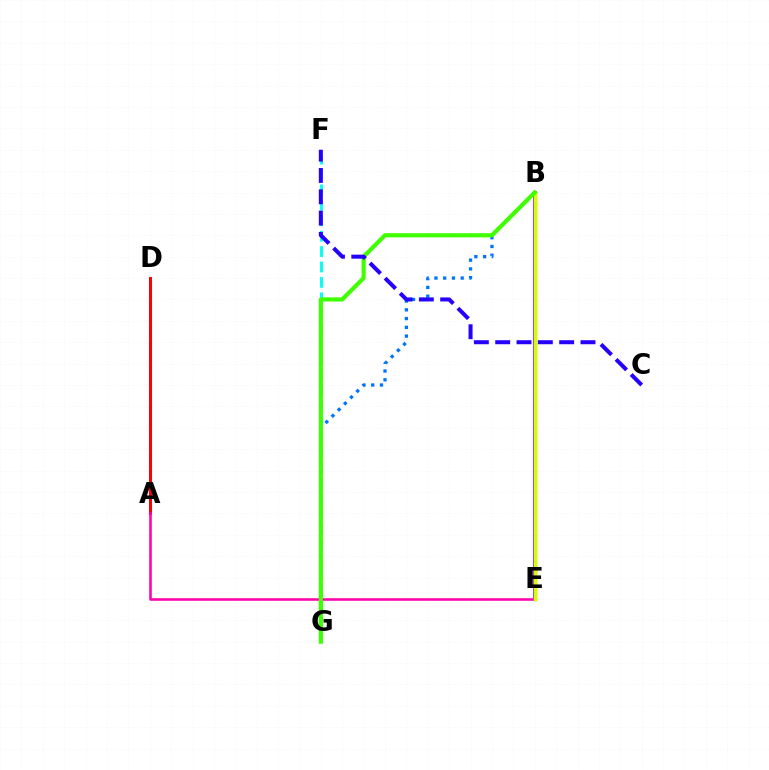{('B', 'G'): [{'color': '#0074ff', 'line_style': 'dotted', 'thickness': 2.38}, {'color': '#3dff00', 'line_style': 'solid', 'thickness': 2.98}], ('A', 'D'): [{'color': '#00ff5c', 'line_style': 'dotted', 'thickness': 2.18}, {'color': '#ff0000', 'line_style': 'solid', 'thickness': 2.15}], ('B', 'E'): [{'color': '#ff9400', 'line_style': 'solid', 'thickness': 2.39}, {'color': '#b900ff', 'line_style': 'solid', 'thickness': 2.83}, {'color': '#d1ff00', 'line_style': 'solid', 'thickness': 2.52}], ('A', 'E'): [{'color': '#ff00ac', 'line_style': 'solid', 'thickness': 1.84}], ('F', 'G'): [{'color': '#00fff6', 'line_style': 'dashed', 'thickness': 2.1}], ('C', 'F'): [{'color': '#2500ff', 'line_style': 'dashed', 'thickness': 2.9}]}